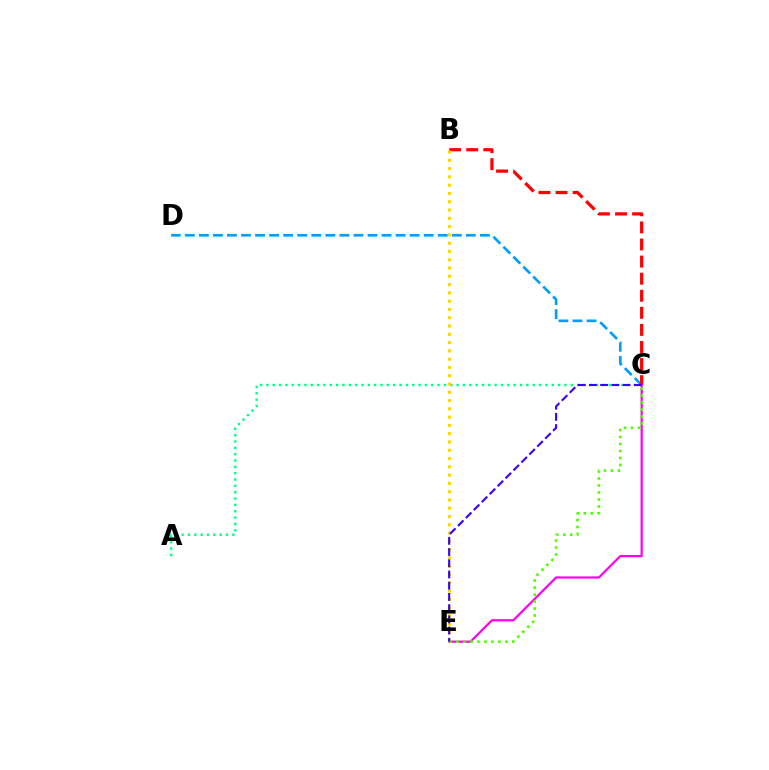{('C', 'D'): [{'color': '#009eff', 'line_style': 'dashed', 'thickness': 1.91}], ('B', 'C'): [{'color': '#ff0000', 'line_style': 'dashed', 'thickness': 2.32}], ('A', 'C'): [{'color': '#00ff86', 'line_style': 'dotted', 'thickness': 1.72}], ('C', 'E'): [{'color': '#ff00ed', 'line_style': 'solid', 'thickness': 1.58}, {'color': '#4fff00', 'line_style': 'dotted', 'thickness': 1.9}, {'color': '#3700ff', 'line_style': 'dashed', 'thickness': 1.52}], ('B', 'E'): [{'color': '#ffd500', 'line_style': 'dotted', 'thickness': 2.25}]}